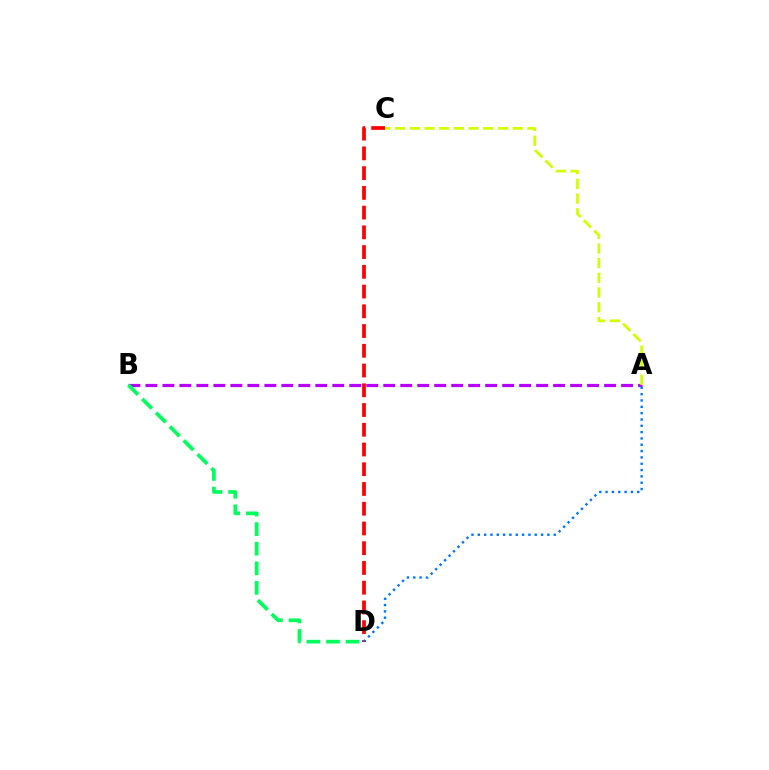{('A', 'B'): [{'color': '#b900ff', 'line_style': 'dashed', 'thickness': 2.31}], ('C', 'D'): [{'color': '#ff0000', 'line_style': 'dashed', 'thickness': 2.68}], ('A', 'D'): [{'color': '#0074ff', 'line_style': 'dotted', 'thickness': 1.72}], ('A', 'C'): [{'color': '#d1ff00', 'line_style': 'dashed', 'thickness': 2.0}], ('B', 'D'): [{'color': '#00ff5c', 'line_style': 'dashed', 'thickness': 2.66}]}